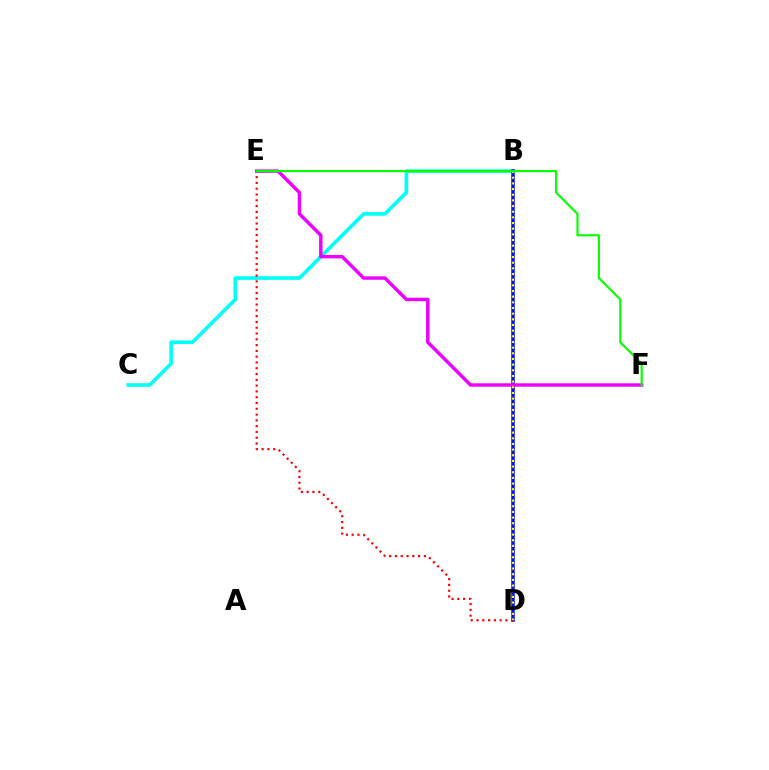{('B', 'C'): [{'color': '#00fff6', 'line_style': 'solid', 'thickness': 2.6}], ('B', 'D'): [{'color': '#0010ff', 'line_style': 'solid', 'thickness': 2.53}, {'color': '#fcf500', 'line_style': 'dotted', 'thickness': 1.54}], ('D', 'E'): [{'color': '#ff0000', 'line_style': 'dotted', 'thickness': 1.57}], ('E', 'F'): [{'color': '#ee00ff', 'line_style': 'solid', 'thickness': 2.46}, {'color': '#08ff00', 'line_style': 'solid', 'thickness': 1.57}]}